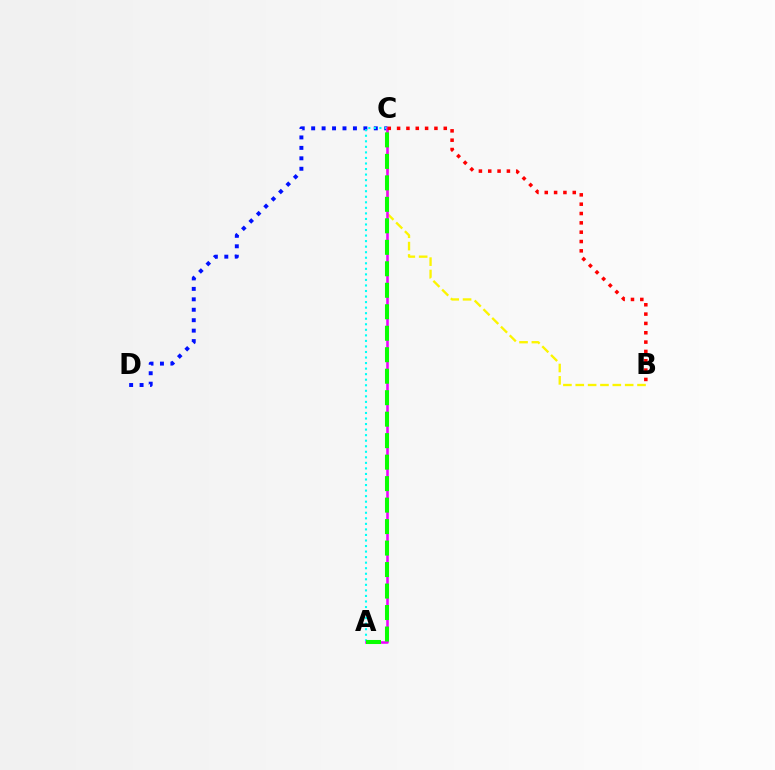{('C', 'D'): [{'color': '#0010ff', 'line_style': 'dotted', 'thickness': 2.84}], ('A', 'C'): [{'color': '#00fff6', 'line_style': 'dotted', 'thickness': 1.51}, {'color': '#ee00ff', 'line_style': 'solid', 'thickness': 1.85}, {'color': '#08ff00', 'line_style': 'dashed', 'thickness': 2.92}], ('B', 'C'): [{'color': '#fcf500', 'line_style': 'dashed', 'thickness': 1.68}, {'color': '#ff0000', 'line_style': 'dotted', 'thickness': 2.54}]}